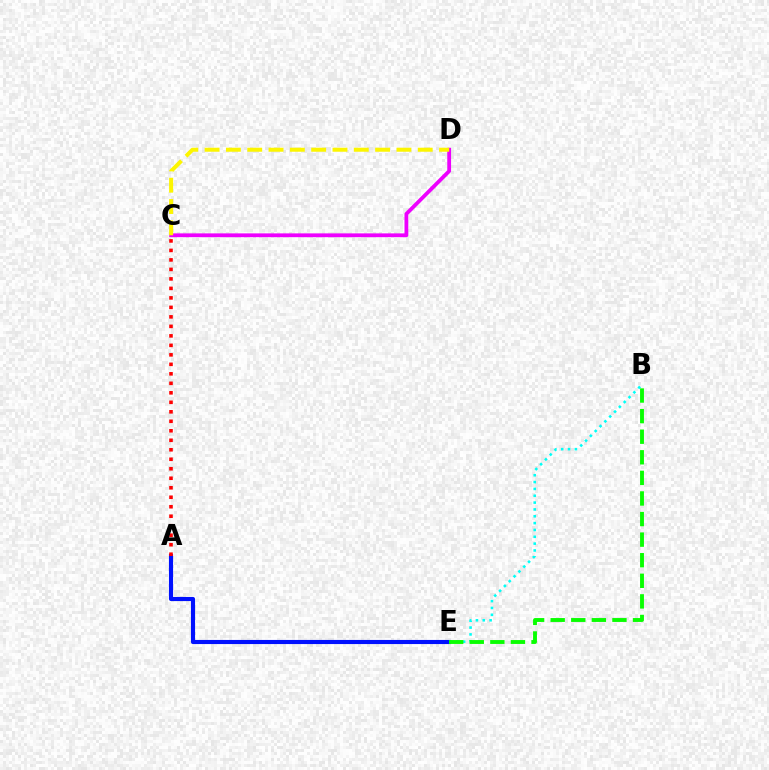{('C', 'D'): [{'color': '#ee00ff', 'line_style': 'solid', 'thickness': 2.73}, {'color': '#fcf500', 'line_style': 'dashed', 'thickness': 2.9}], ('A', 'E'): [{'color': '#0010ff', 'line_style': 'solid', 'thickness': 2.97}], ('A', 'C'): [{'color': '#ff0000', 'line_style': 'dotted', 'thickness': 2.58}], ('B', 'E'): [{'color': '#00fff6', 'line_style': 'dotted', 'thickness': 1.86}, {'color': '#08ff00', 'line_style': 'dashed', 'thickness': 2.8}]}